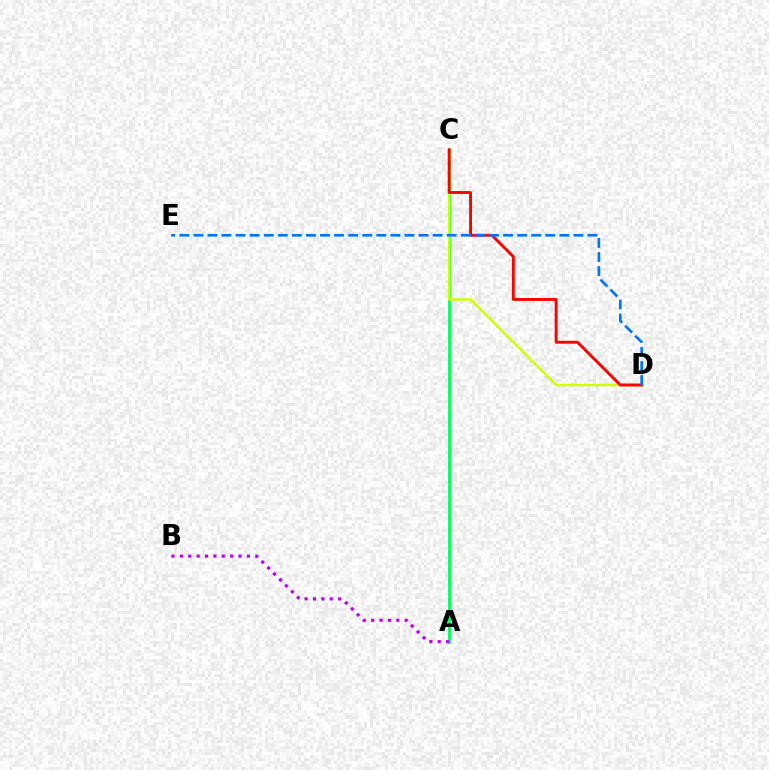{('A', 'C'): [{'color': '#00ff5c', 'line_style': 'solid', 'thickness': 2.02}], ('C', 'D'): [{'color': '#d1ff00', 'line_style': 'solid', 'thickness': 1.74}, {'color': '#ff0000', 'line_style': 'solid', 'thickness': 2.08}], ('A', 'B'): [{'color': '#b900ff', 'line_style': 'dotted', 'thickness': 2.28}], ('D', 'E'): [{'color': '#0074ff', 'line_style': 'dashed', 'thickness': 1.91}]}